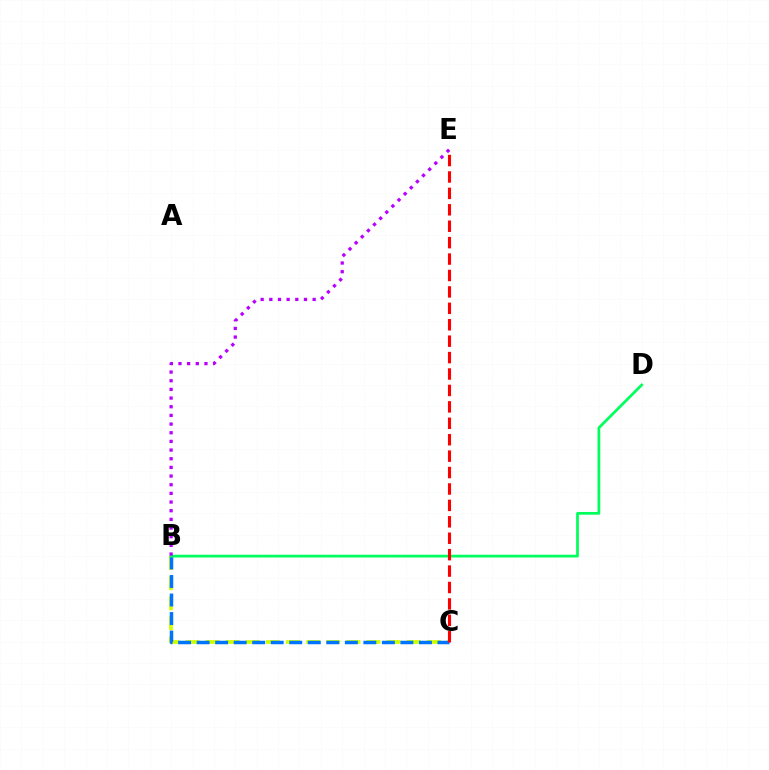{('B', 'C'): [{'color': '#d1ff00', 'line_style': 'dashed', 'thickness': 2.73}, {'color': '#0074ff', 'line_style': 'dashed', 'thickness': 2.52}], ('B', 'D'): [{'color': '#00ff5c', 'line_style': 'solid', 'thickness': 1.97}], ('B', 'E'): [{'color': '#b900ff', 'line_style': 'dotted', 'thickness': 2.35}], ('C', 'E'): [{'color': '#ff0000', 'line_style': 'dashed', 'thickness': 2.23}]}